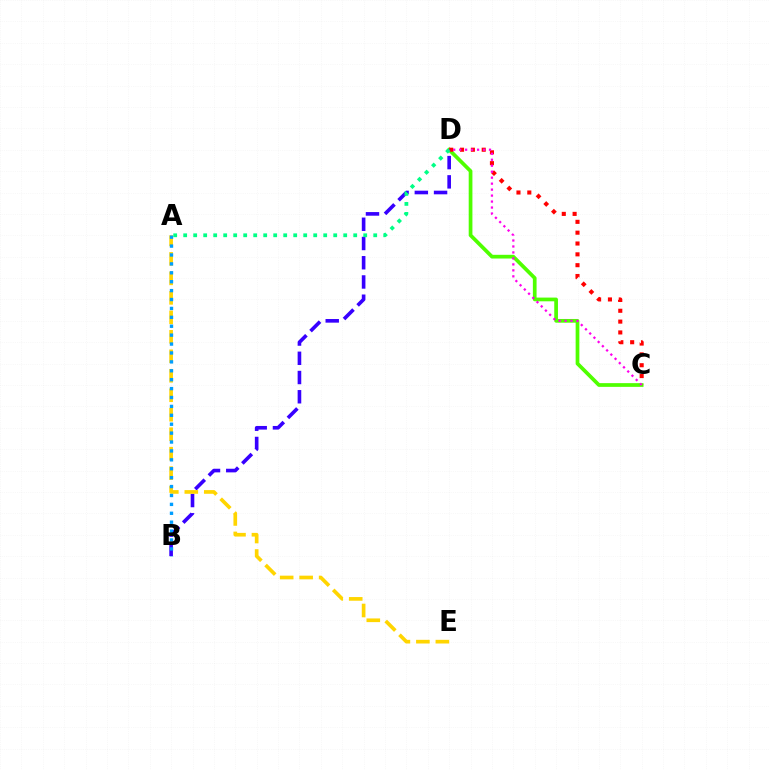{('C', 'D'): [{'color': '#4fff00', 'line_style': 'solid', 'thickness': 2.67}, {'color': '#ff0000', 'line_style': 'dotted', 'thickness': 2.94}, {'color': '#ff00ed', 'line_style': 'dotted', 'thickness': 1.62}], ('B', 'D'): [{'color': '#3700ff', 'line_style': 'dashed', 'thickness': 2.61}], ('A', 'E'): [{'color': '#ffd500', 'line_style': 'dashed', 'thickness': 2.65}], ('A', 'B'): [{'color': '#009eff', 'line_style': 'dotted', 'thickness': 2.42}], ('A', 'D'): [{'color': '#00ff86', 'line_style': 'dotted', 'thickness': 2.72}]}